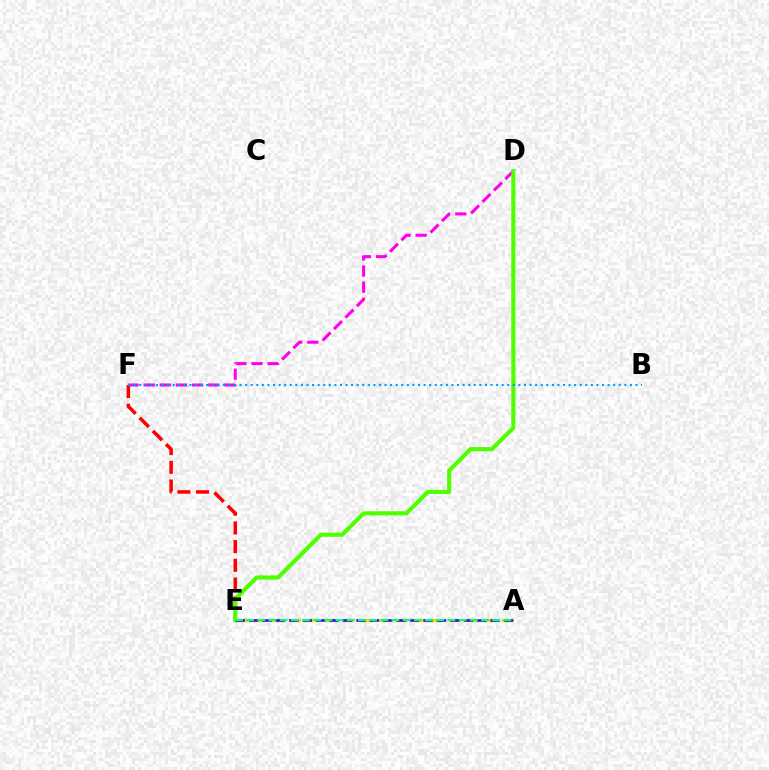{('D', 'F'): [{'color': '#ff00ed', 'line_style': 'dashed', 'thickness': 2.2}], ('E', 'F'): [{'color': '#ff0000', 'line_style': 'dashed', 'thickness': 2.54}], ('D', 'E'): [{'color': '#4fff00', 'line_style': 'solid', 'thickness': 2.96}], ('A', 'E'): [{'color': '#ffd500', 'line_style': 'dashed', 'thickness': 2.41}, {'color': '#3700ff', 'line_style': 'dashed', 'thickness': 1.82}, {'color': '#00ff86', 'line_style': 'dashed', 'thickness': 1.52}], ('B', 'F'): [{'color': '#009eff', 'line_style': 'dotted', 'thickness': 1.52}]}